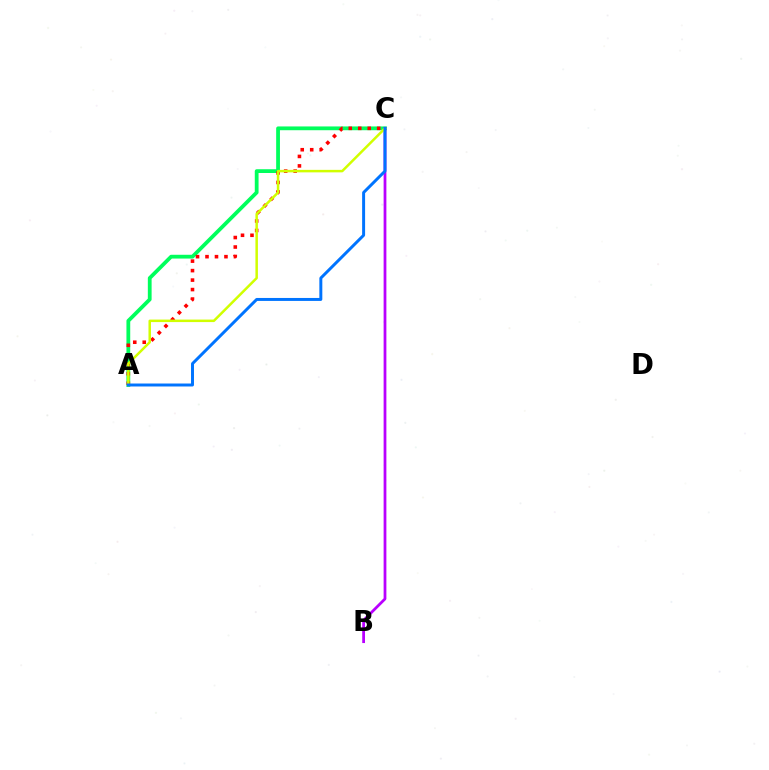{('A', 'C'): [{'color': '#00ff5c', 'line_style': 'solid', 'thickness': 2.72}, {'color': '#ff0000', 'line_style': 'dotted', 'thickness': 2.58}, {'color': '#d1ff00', 'line_style': 'solid', 'thickness': 1.8}, {'color': '#0074ff', 'line_style': 'solid', 'thickness': 2.13}], ('B', 'C'): [{'color': '#b900ff', 'line_style': 'solid', 'thickness': 1.99}]}